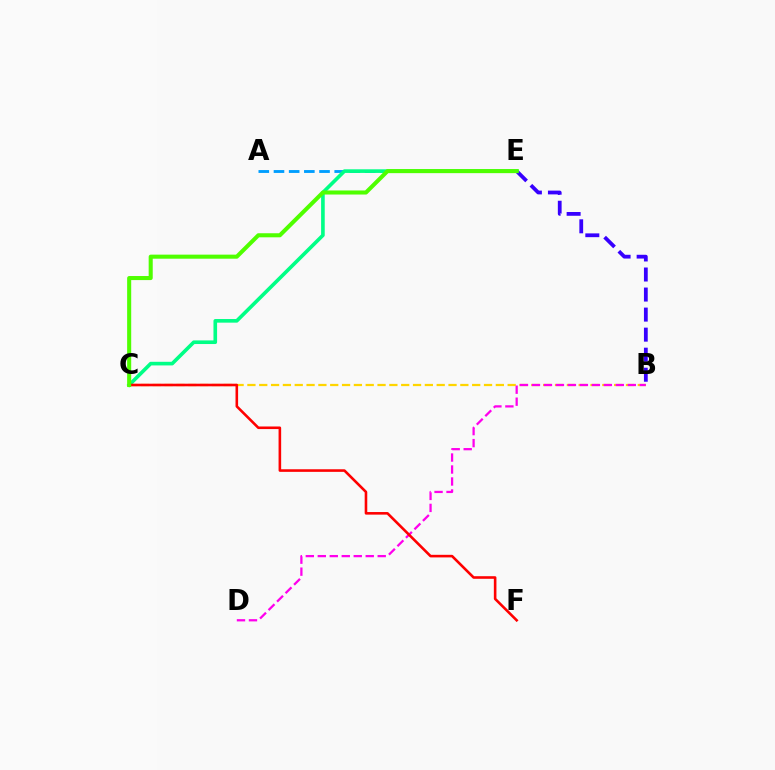{('A', 'E'): [{'color': '#009eff', 'line_style': 'dashed', 'thickness': 2.06}], ('B', 'E'): [{'color': '#3700ff', 'line_style': 'dashed', 'thickness': 2.72}], ('B', 'C'): [{'color': '#ffd500', 'line_style': 'dashed', 'thickness': 1.61}], ('C', 'E'): [{'color': '#00ff86', 'line_style': 'solid', 'thickness': 2.61}, {'color': '#4fff00', 'line_style': 'solid', 'thickness': 2.92}], ('B', 'D'): [{'color': '#ff00ed', 'line_style': 'dashed', 'thickness': 1.63}], ('C', 'F'): [{'color': '#ff0000', 'line_style': 'solid', 'thickness': 1.87}]}